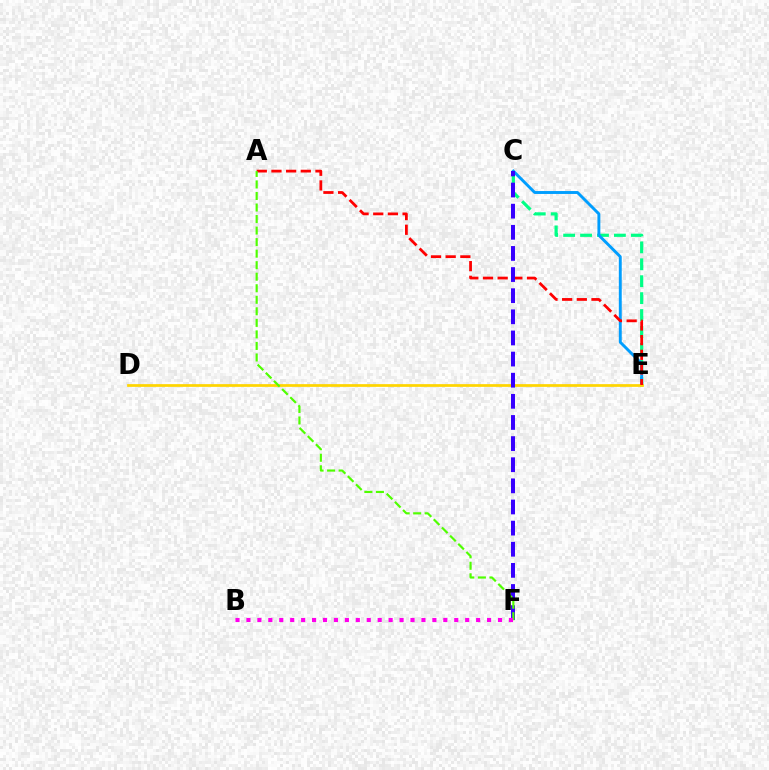{('C', 'E'): [{'color': '#00ff86', 'line_style': 'dashed', 'thickness': 2.3}, {'color': '#009eff', 'line_style': 'solid', 'thickness': 2.1}], ('D', 'E'): [{'color': '#ffd500', 'line_style': 'solid', 'thickness': 1.96}], ('A', 'E'): [{'color': '#ff0000', 'line_style': 'dashed', 'thickness': 1.99}], ('C', 'F'): [{'color': '#3700ff', 'line_style': 'dashed', 'thickness': 2.87}], ('A', 'F'): [{'color': '#4fff00', 'line_style': 'dashed', 'thickness': 1.57}], ('B', 'F'): [{'color': '#ff00ed', 'line_style': 'dotted', 'thickness': 2.97}]}